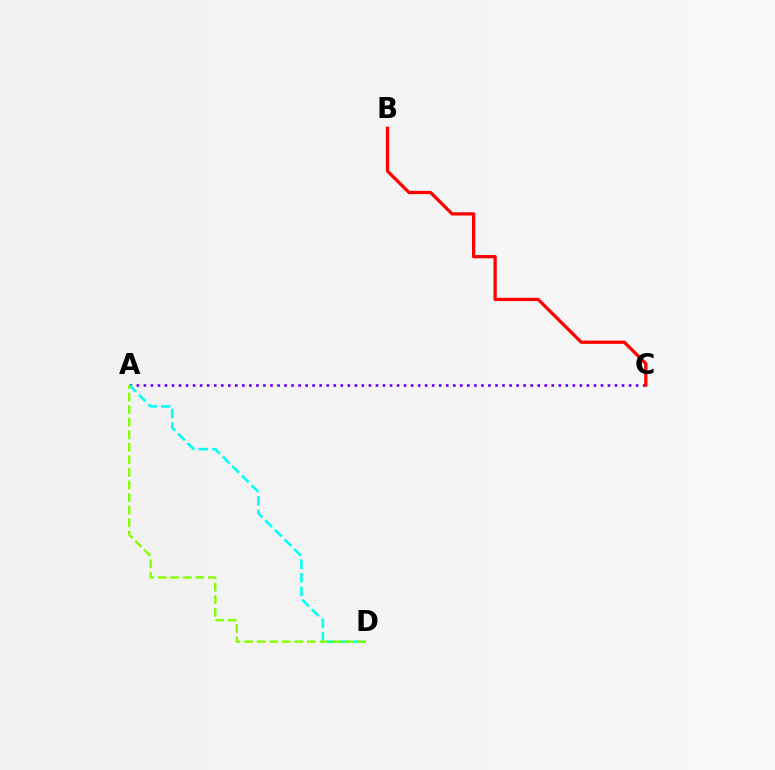{('A', 'C'): [{'color': '#7200ff', 'line_style': 'dotted', 'thickness': 1.91}], ('B', 'C'): [{'color': '#ff0000', 'line_style': 'solid', 'thickness': 2.35}], ('A', 'D'): [{'color': '#00fff6', 'line_style': 'dashed', 'thickness': 1.84}, {'color': '#84ff00', 'line_style': 'dashed', 'thickness': 1.71}]}